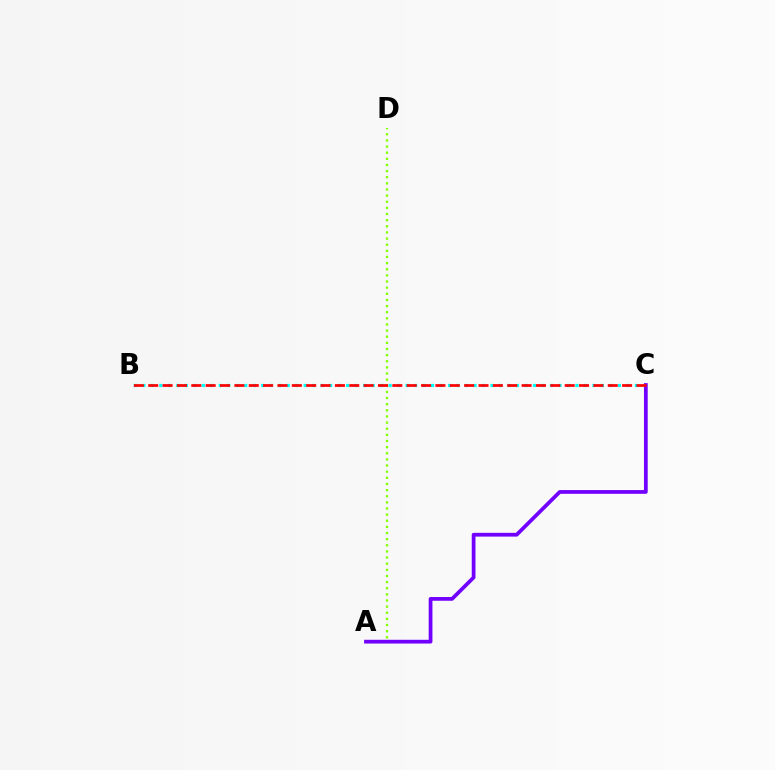{('B', 'C'): [{'color': '#00fff6', 'line_style': 'dotted', 'thickness': 2.31}, {'color': '#ff0000', 'line_style': 'dashed', 'thickness': 1.95}], ('A', 'D'): [{'color': '#84ff00', 'line_style': 'dotted', 'thickness': 1.67}], ('A', 'C'): [{'color': '#7200ff', 'line_style': 'solid', 'thickness': 2.7}]}